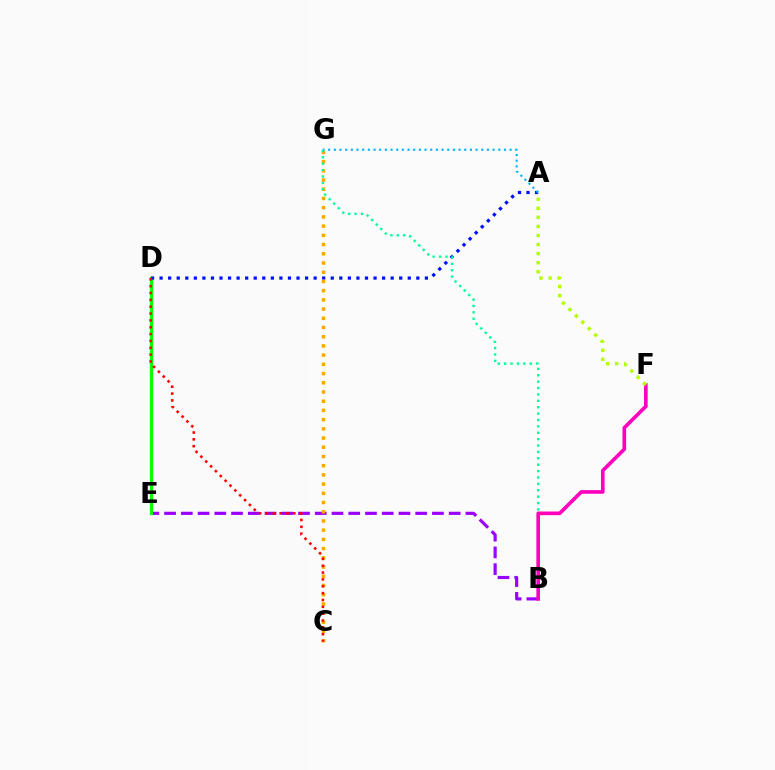{('B', 'E'): [{'color': '#9b00ff', 'line_style': 'dashed', 'thickness': 2.27}], ('D', 'E'): [{'color': '#08ff00', 'line_style': 'solid', 'thickness': 2.34}], ('A', 'D'): [{'color': '#0010ff', 'line_style': 'dotted', 'thickness': 2.32}], ('C', 'G'): [{'color': '#ffa500', 'line_style': 'dotted', 'thickness': 2.5}], ('B', 'G'): [{'color': '#00ff9d', 'line_style': 'dotted', 'thickness': 1.74}], ('A', 'G'): [{'color': '#00b5ff', 'line_style': 'dotted', 'thickness': 1.54}], ('B', 'F'): [{'color': '#ff00bd', 'line_style': 'solid', 'thickness': 2.63}], ('C', 'D'): [{'color': '#ff0000', 'line_style': 'dotted', 'thickness': 1.86}], ('A', 'F'): [{'color': '#b3ff00', 'line_style': 'dotted', 'thickness': 2.46}]}